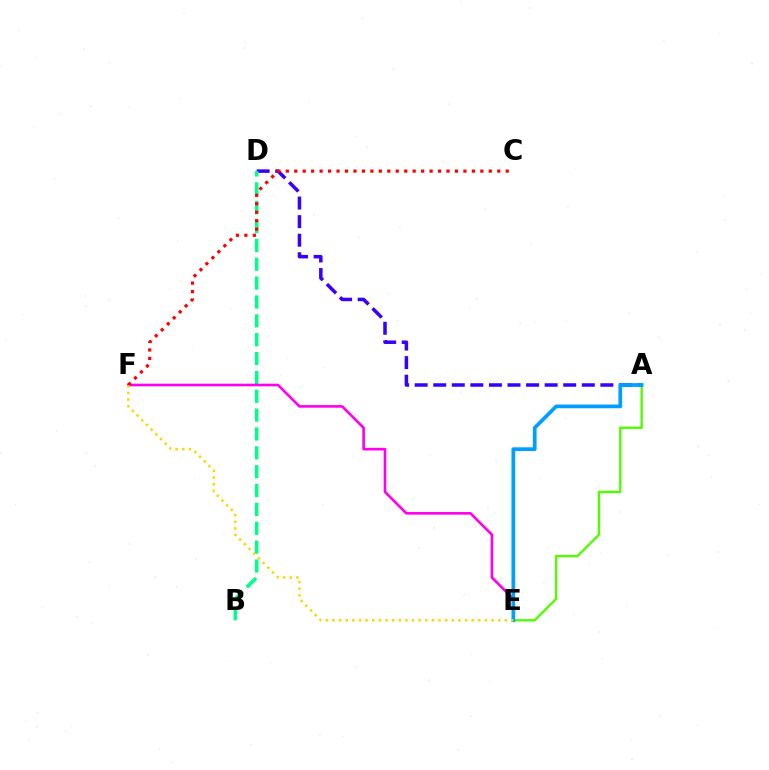{('A', 'D'): [{'color': '#3700ff', 'line_style': 'dashed', 'thickness': 2.52}], ('B', 'D'): [{'color': '#00ff86', 'line_style': 'dashed', 'thickness': 2.56}], ('E', 'F'): [{'color': '#ff00ed', 'line_style': 'solid', 'thickness': 1.89}, {'color': '#ffd500', 'line_style': 'dotted', 'thickness': 1.8}], ('A', 'E'): [{'color': '#4fff00', 'line_style': 'solid', 'thickness': 1.71}, {'color': '#009eff', 'line_style': 'solid', 'thickness': 2.68}], ('C', 'F'): [{'color': '#ff0000', 'line_style': 'dotted', 'thickness': 2.3}]}